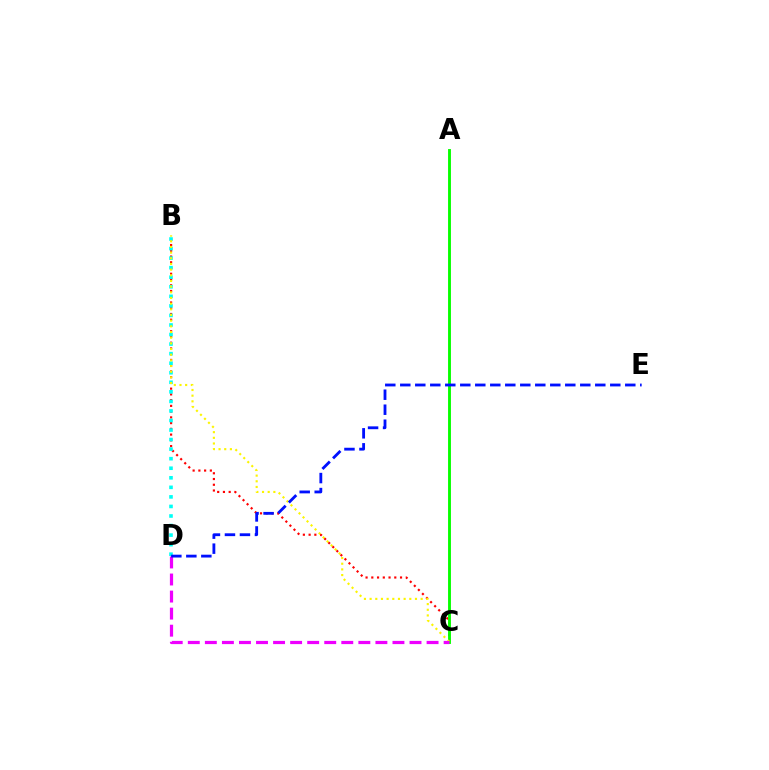{('B', 'C'): [{'color': '#ff0000', 'line_style': 'dotted', 'thickness': 1.56}, {'color': '#fcf500', 'line_style': 'dotted', 'thickness': 1.54}], ('B', 'D'): [{'color': '#00fff6', 'line_style': 'dotted', 'thickness': 2.59}], ('A', 'C'): [{'color': '#08ff00', 'line_style': 'solid', 'thickness': 2.08}], ('C', 'D'): [{'color': '#ee00ff', 'line_style': 'dashed', 'thickness': 2.32}], ('D', 'E'): [{'color': '#0010ff', 'line_style': 'dashed', 'thickness': 2.04}]}